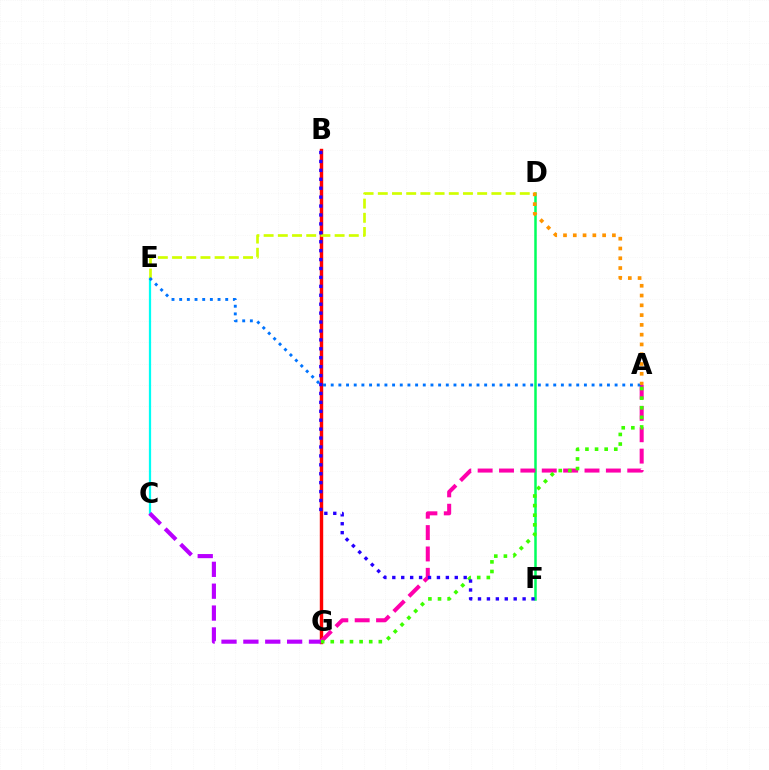{('B', 'G'): [{'color': '#ff0000', 'line_style': 'solid', 'thickness': 2.46}], ('D', 'F'): [{'color': '#00ff5c', 'line_style': 'solid', 'thickness': 1.8}], ('A', 'G'): [{'color': '#ff00ac', 'line_style': 'dashed', 'thickness': 2.9}, {'color': '#3dff00', 'line_style': 'dotted', 'thickness': 2.61}], ('C', 'E'): [{'color': '#00fff6', 'line_style': 'solid', 'thickness': 1.61}], ('D', 'E'): [{'color': '#d1ff00', 'line_style': 'dashed', 'thickness': 1.93}], ('A', 'E'): [{'color': '#0074ff', 'line_style': 'dotted', 'thickness': 2.08}], ('B', 'F'): [{'color': '#2500ff', 'line_style': 'dotted', 'thickness': 2.42}], ('C', 'G'): [{'color': '#b900ff', 'line_style': 'dashed', 'thickness': 2.97}], ('A', 'D'): [{'color': '#ff9400', 'line_style': 'dotted', 'thickness': 2.66}]}